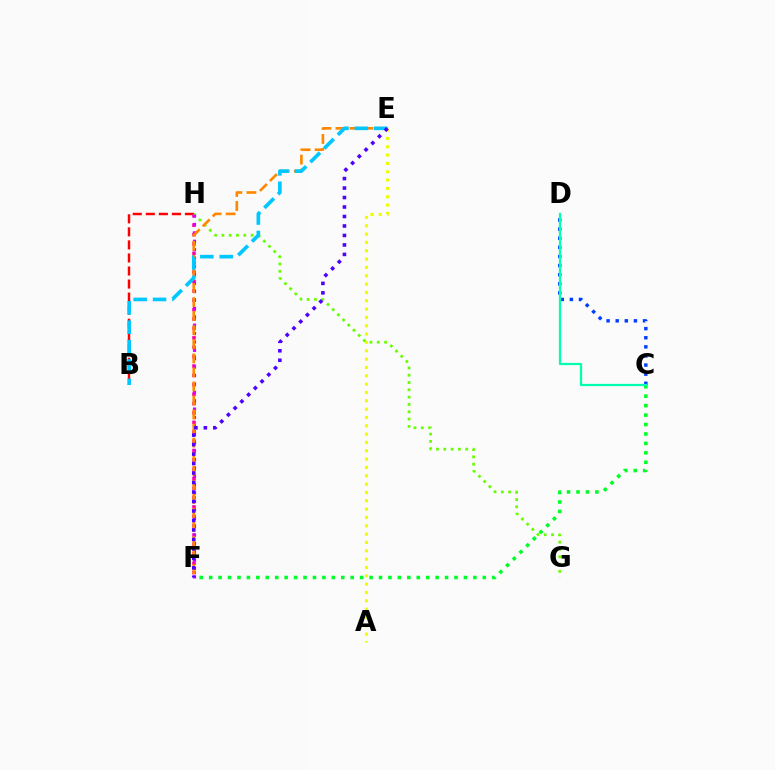{('B', 'H'): [{'color': '#ff0000', 'line_style': 'dashed', 'thickness': 1.77}], ('F', 'H'): [{'color': '#ff00a0', 'line_style': 'dotted', 'thickness': 2.55}, {'color': '#d600ff', 'line_style': 'dotted', 'thickness': 2.28}], ('A', 'E'): [{'color': '#eeff00', 'line_style': 'dotted', 'thickness': 2.26}], ('C', 'D'): [{'color': '#003fff', 'line_style': 'dotted', 'thickness': 2.47}, {'color': '#00ffaf', 'line_style': 'solid', 'thickness': 1.63}], ('G', 'H'): [{'color': '#66ff00', 'line_style': 'dotted', 'thickness': 1.99}], ('C', 'F'): [{'color': '#00ff27', 'line_style': 'dotted', 'thickness': 2.56}], ('E', 'F'): [{'color': '#ff8800', 'line_style': 'dashed', 'thickness': 1.91}, {'color': '#4f00ff', 'line_style': 'dotted', 'thickness': 2.58}], ('B', 'E'): [{'color': '#00c7ff', 'line_style': 'dashed', 'thickness': 2.63}]}